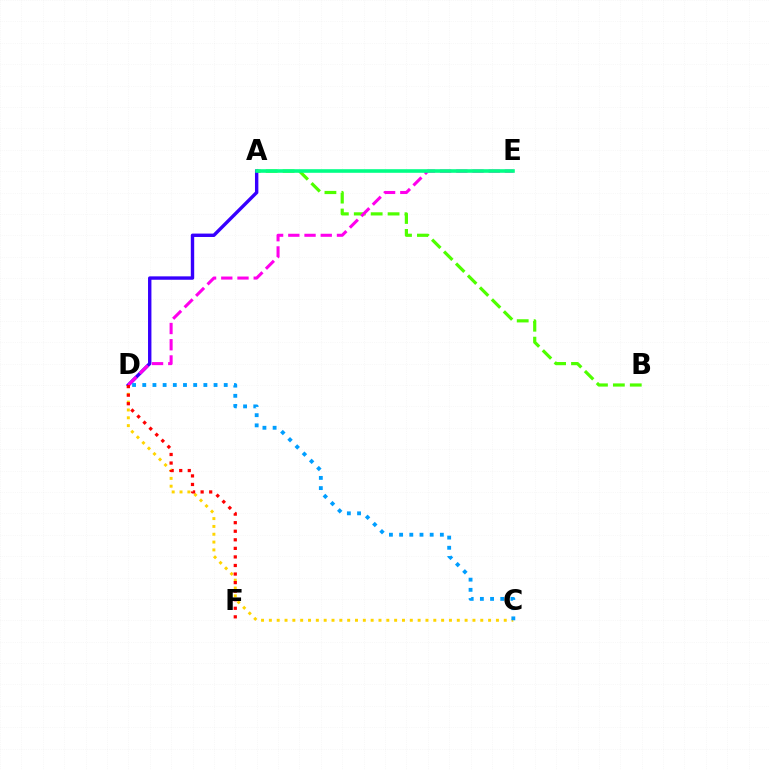{('A', 'B'): [{'color': '#4fff00', 'line_style': 'dashed', 'thickness': 2.3}], ('A', 'D'): [{'color': '#3700ff', 'line_style': 'solid', 'thickness': 2.45}], ('C', 'D'): [{'color': '#ffd500', 'line_style': 'dotted', 'thickness': 2.13}, {'color': '#009eff', 'line_style': 'dotted', 'thickness': 2.77}], ('D', 'E'): [{'color': '#ff00ed', 'line_style': 'dashed', 'thickness': 2.2}], ('D', 'F'): [{'color': '#ff0000', 'line_style': 'dotted', 'thickness': 2.33}], ('A', 'E'): [{'color': '#00ff86', 'line_style': 'solid', 'thickness': 2.59}]}